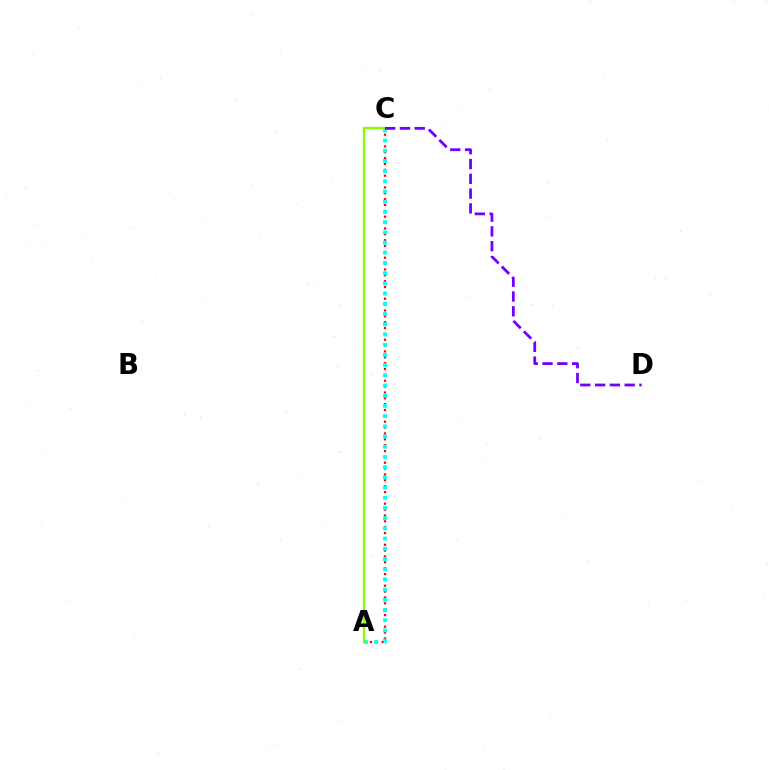{('A', 'C'): [{'color': '#ff0000', 'line_style': 'dotted', 'thickness': 1.59}, {'color': '#00fff6', 'line_style': 'dotted', 'thickness': 2.77}, {'color': '#84ff00', 'line_style': 'solid', 'thickness': 1.67}], ('C', 'D'): [{'color': '#7200ff', 'line_style': 'dashed', 'thickness': 2.01}]}